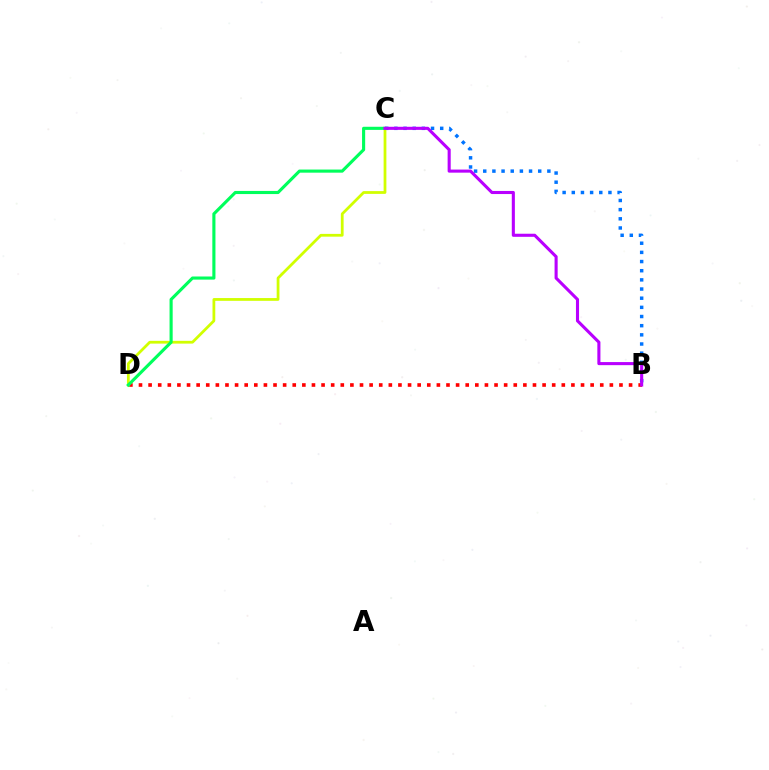{('B', 'C'): [{'color': '#0074ff', 'line_style': 'dotted', 'thickness': 2.49}, {'color': '#b900ff', 'line_style': 'solid', 'thickness': 2.22}], ('B', 'D'): [{'color': '#ff0000', 'line_style': 'dotted', 'thickness': 2.61}], ('C', 'D'): [{'color': '#d1ff00', 'line_style': 'solid', 'thickness': 1.99}, {'color': '#00ff5c', 'line_style': 'solid', 'thickness': 2.24}]}